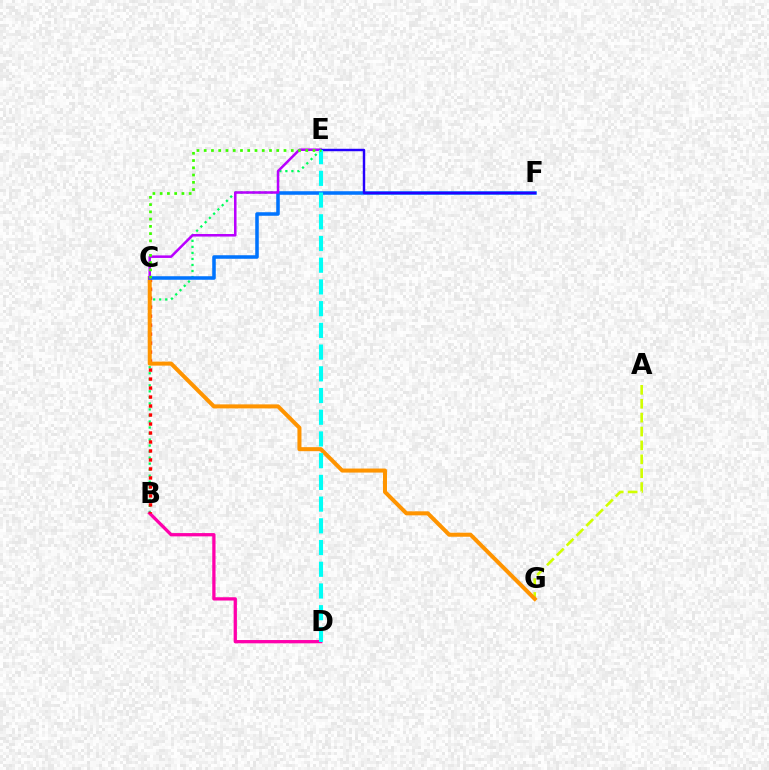{('A', 'G'): [{'color': '#d1ff00', 'line_style': 'dashed', 'thickness': 1.89}], ('B', 'E'): [{'color': '#00ff5c', 'line_style': 'dotted', 'thickness': 1.64}], ('B', 'D'): [{'color': '#ff00ac', 'line_style': 'solid', 'thickness': 2.36}], ('B', 'C'): [{'color': '#ff0000', 'line_style': 'dotted', 'thickness': 2.44}], ('C', 'G'): [{'color': '#ff9400', 'line_style': 'solid', 'thickness': 2.9}], ('C', 'F'): [{'color': '#0074ff', 'line_style': 'solid', 'thickness': 2.54}], ('C', 'E'): [{'color': '#b900ff', 'line_style': 'solid', 'thickness': 1.82}, {'color': '#3dff00', 'line_style': 'dotted', 'thickness': 1.97}], ('E', 'F'): [{'color': '#2500ff', 'line_style': 'solid', 'thickness': 1.76}], ('D', 'E'): [{'color': '#00fff6', 'line_style': 'dashed', 'thickness': 2.95}]}